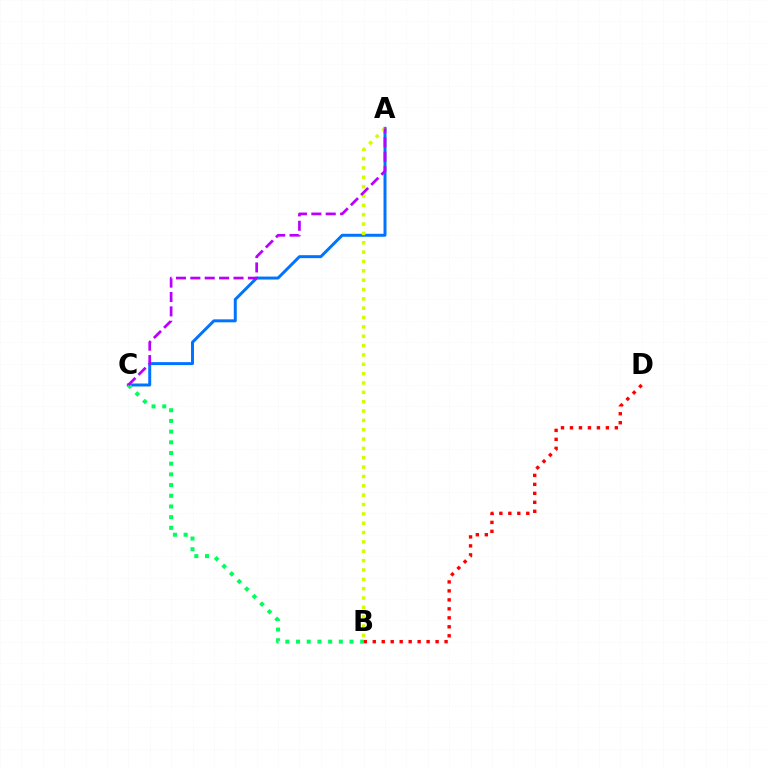{('A', 'C'): [{'color': '#0074ff', 'line_style': 'solid', 'thickness': 2.14}, {'color': '#b900ff', 'line_style': 'dashed', 'thickness': 1.95}], ('A', 'B'): [{'color': '#d1ff00', 'line_style': 'dotted', 'thickness': 2.54}], ('B', 'C'): [{'color': '#00ff5c', 'line_style': 'dotted', 'thickness': 2.91}], ('B', 'D'): [{'color': '#ff0000', 'line_style': 'dotted', 'thickness': 2.44}]}